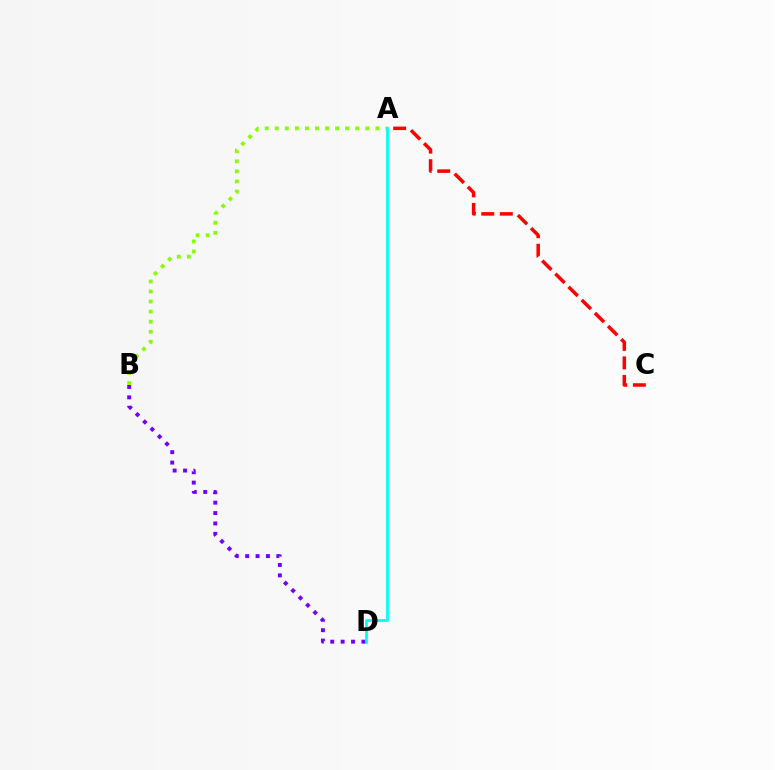{('B', 'D'): [{'color': '#7200ff', 'line_style': 'dotted', 'thickness': 2.82}], ('A', 'B'): [{'color': '#84ff00', 'line_style': 'dotted', 'thickness': 2.73}], ('A', 'C'): [{'color': '#ff0000', 'line_style': 'dashed', 'thickness': 2.52}], ('A', 'D'): [{'color': '#00fff6', 'line_style': 'solid', 'thickness': 1.99}]}